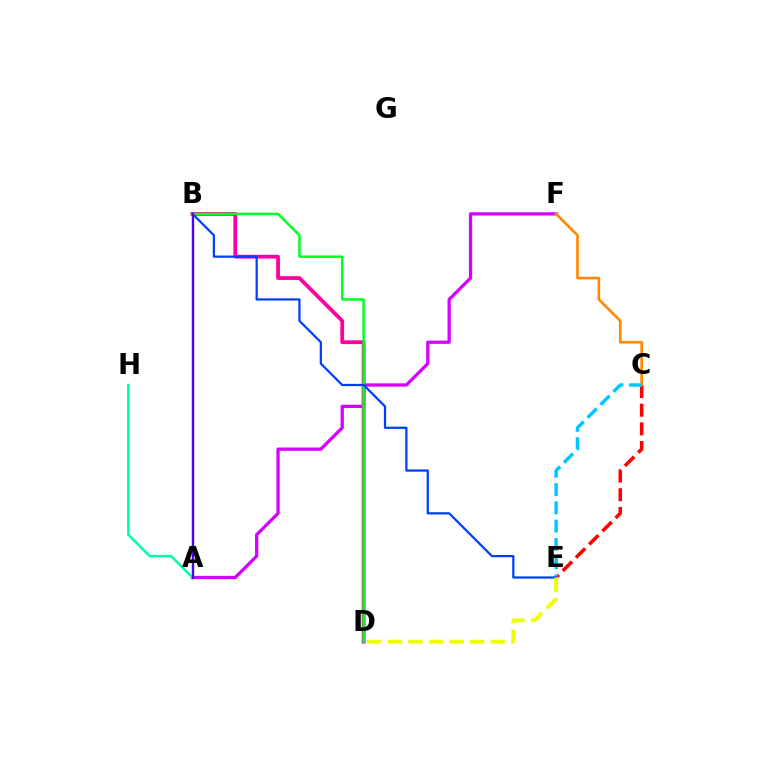{('A', 'F'): [{'color': '#d600ff', 'line_style': 'solid', 'thickness': 2.36}], ('B', 'D'): [{'color': '#ff00a0', 'line_style': 'solid', 'thickness': 2.73}, {'color': '#00ff27', 'line_style': 'solid', 'thickness': 1.78}], ('C', 'E'): [{'color': '#ff0000', 'line_style': 'dashed', 'thickness': 2.54}, {'color': '#00c7ff', 'line_style': 'dashed', 'thickness': 2.48}], ('C', 'F'): [{'color': '#ff8800', 'line_style': 'solid', 'thickness': 1.9}], ('B', 'E'): [{'color': '#003fff', 'line_style': 'solid', 'thickness': 1.61}], ('A', 'H'): [{'color': '#00ffaf', 'line_style': 'solid', 'thickness': 1.82}], ('A', 'B'): [{'color': '#66ff00', 'line_style': 'solid', 'thickness': 1.7}, {'color': '#4f00ff', 'line_style': 'solid', 'thickness': 1.68}], ('D', 'E'): [{'color': '#eeff00', 'line_style': 'dashed', 'thickness': 2.79}]}